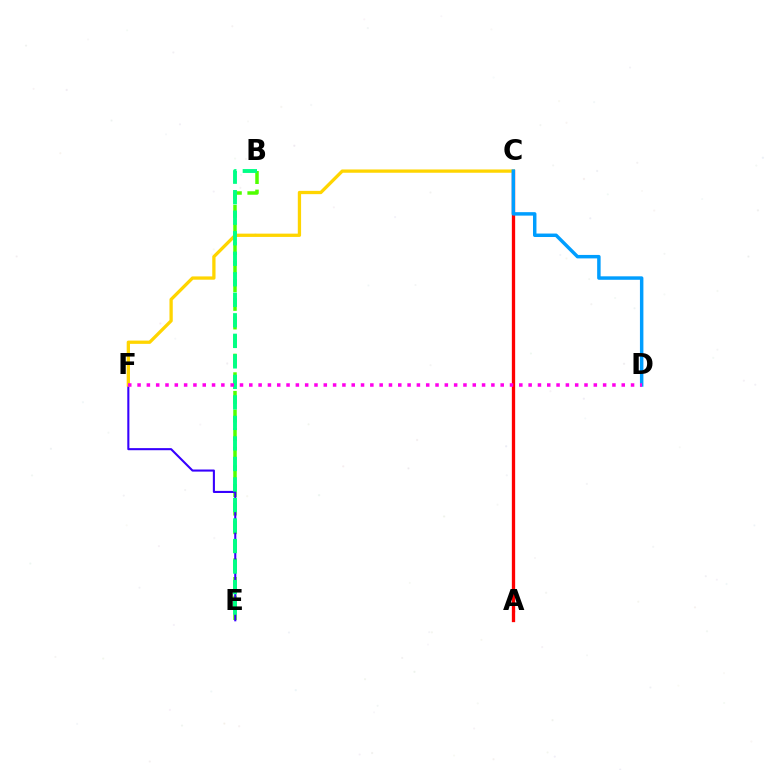{('B', 'E'): [{'color': '#4fff00', 'line_style': 'dashed', 'thickness': 2.53}, {'color': '#00ff86', 'line_style': 'dashed', 'thickness': 2.79}], ('A', 'C'): [{'color': '#ff0000', 'line_style': 'solid', 'thickness': 2.38}], ('E', 'F'): [{'color': '#3700ff', 'line_style': 'solid', 'thickness': 1.5}], ('C', 'F'): [{'color': '#ffd500', 'line_style': 'solid', 'thickness': 2.37}], ('C', 'D'): [{'color': '#009eff', 'line_style': 'solid', 'thickness': 2.49}], ('D', 'F'): [{'color': '#ff00ed', 'line_style': 'dotted', 'thickness': 2.53}]}